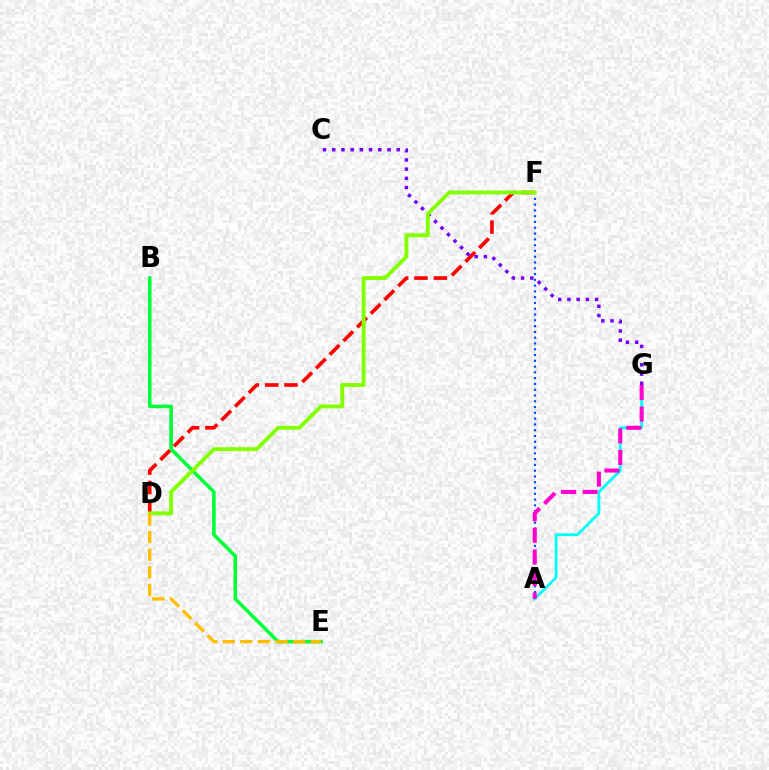{('D', 'F'): [{'color': '#ff0000', 'line_style': 'dashed', 'thickness': 2.63}, {'color': '#84ff00', 'line_style': 'solid', 'thickness': 2.8}], ('A', 'F'): [{'color': '#004bff', 'line_style': 'dotted', 'thickness': 1.57}], ('A', 'G'): [{'color': '#00fff6', 'line_style': 'solid', 'thickness': 2.01}, {'color': '#ff00cf', 'line_style': 'dashed', 'thickness': 2.93}], ('C', 'G'): [{'color': '#7200ff', 'line_style': 'dotted', 'thickness': 2.5}], ('B', 'E'): [{'color': '#00ff39', 'line_style': 'solid', 'thickness': 2.57}], ('D', 'E'): [{'color': '#ffbd00', 'line_style': 'dashed', 'thickness': 2.39}]}